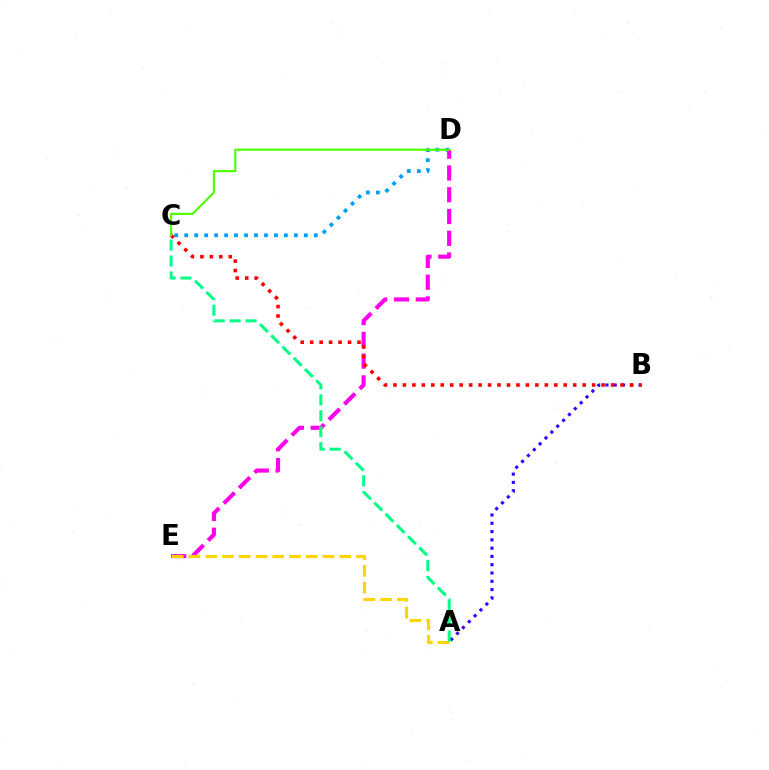{('C', 'D'): [{'color': '#009eff', 'line_style': 'dotted', 'thickness': 2.71}, {'color': '#4fff00', 'line_style': 'solid', 'thickness': 1.55}], ('A', 'B'): [{'color': '#3700ff', 'line_style': 'dotted', 'thickness': 2.25}], ('D', 'E'): [{'color': '#ff00ed', 'line_style': 'dashed', 'thickness': 2.96}], ('A', 'E'): [{'color': '#ffd500', 'line_style': 'dashed', 'thickness': 2.28}], ('B', 'C'): [{'color': '#ff0000', 'line_style': 'dotted', 'thickness': 2.57}], ('A', 'C'): [{'color': '#00ff86', 'line_style': 'dashed', 'thickness': 2.16}]}